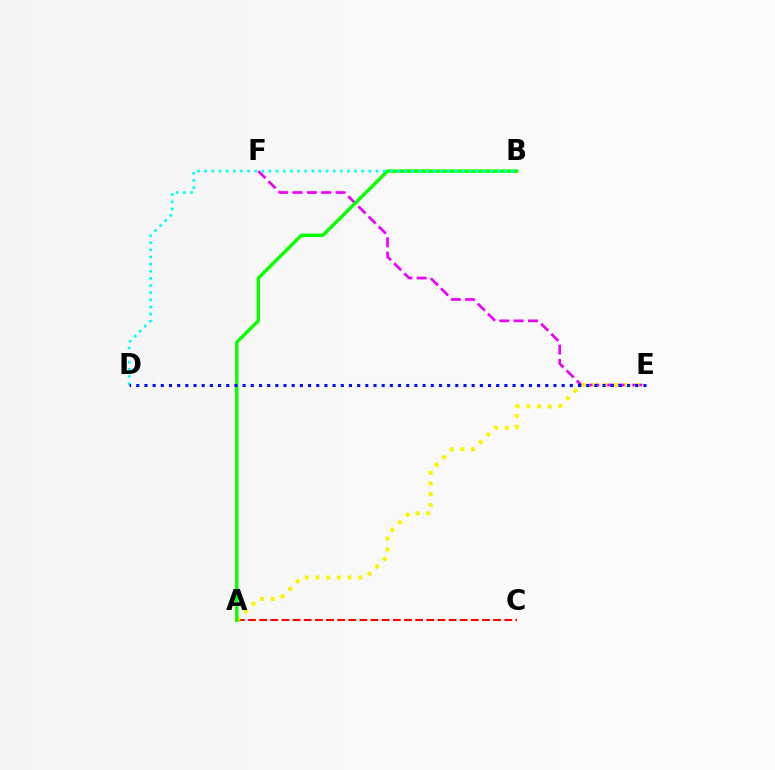{('E', 'F'): [{'color': '#ee00ff', 'line_style': 'dashed', 'thickness': 1.95}], ('A', 'C'): [{'color': '#ff0000', 'line_style': 'dashed', 'thickness': 1.51}], ('A', 'E'): [{'color': '#fcf500', 'line_style': 'dotted', 'thickness': 2.91}], ('A', 'B'): [{'color': '#08ff00', 'line_style': 'solid', 'thickness': 2.46}], ('B', 'D'): [{'color': '#00fff6', 'line_style': 'dotted', 'thickness': 1.94}], ('D', 'E'): [{'color': '#0010ff', 'line_style': 'dotted', 'thickness': 2.22}]}